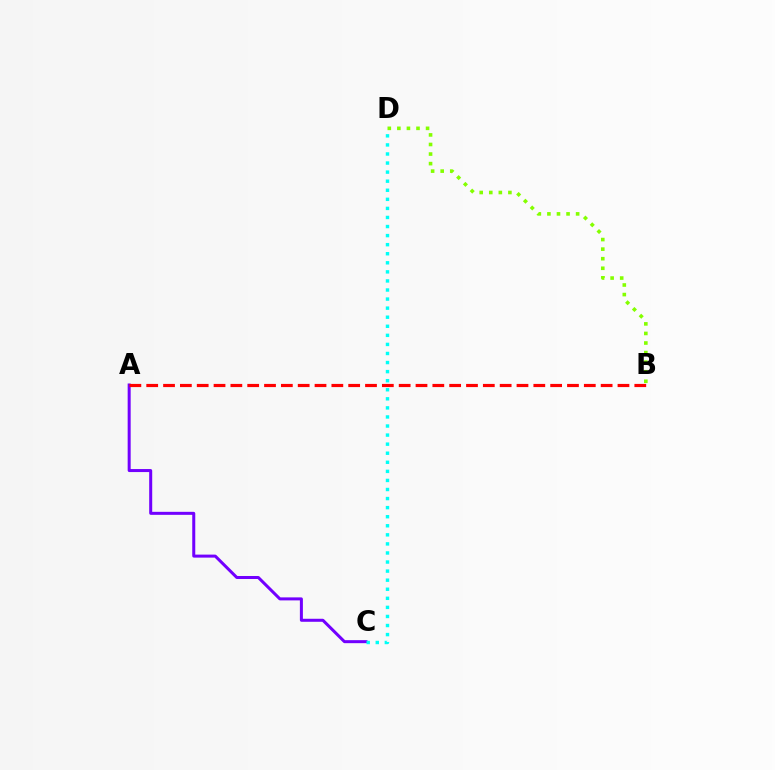{('A', 'C'): [{'color': '#7200ff', 'line_style': 'solid', 'thickness': 2.17}], ('B', 'D'): [{'color': '#84ff00', 'line_style': 'dotted', 'thickness': 2.6}], ('A', 'B'): [{'color': '#ff0000', 'line_style': 'dashed', 'thickness': 2.29}], ('C', 'D'): [{'color': '#00fff6', 'line_style': 'dotted', 'thickness': 2.46}]}